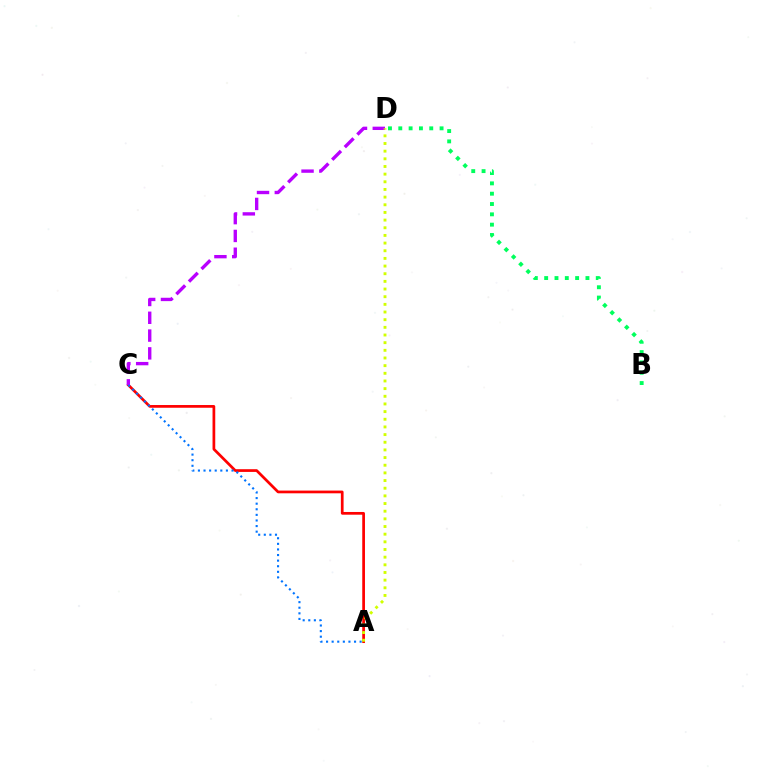{('A', 'C'): [{'color': '#ff0000', 'line_style': 'solid', 'thickness': 1.96}, {'color': '#0074ff', 'line_style': 'dotted', 'thickness': 1.52}], ('C', 'D'): [{'color': '#b900ff', 'line_style': 'dashed', 'thickness': 2.42}], ('B', 'D'): [{'color': '#00ff5c', 'line_style': 'dotted', 'thickness': 2.8}], ('A', 'D'): [{'color': '#d1ff00', 'line_style': 'dotted', 'thickness': 2.08}]}